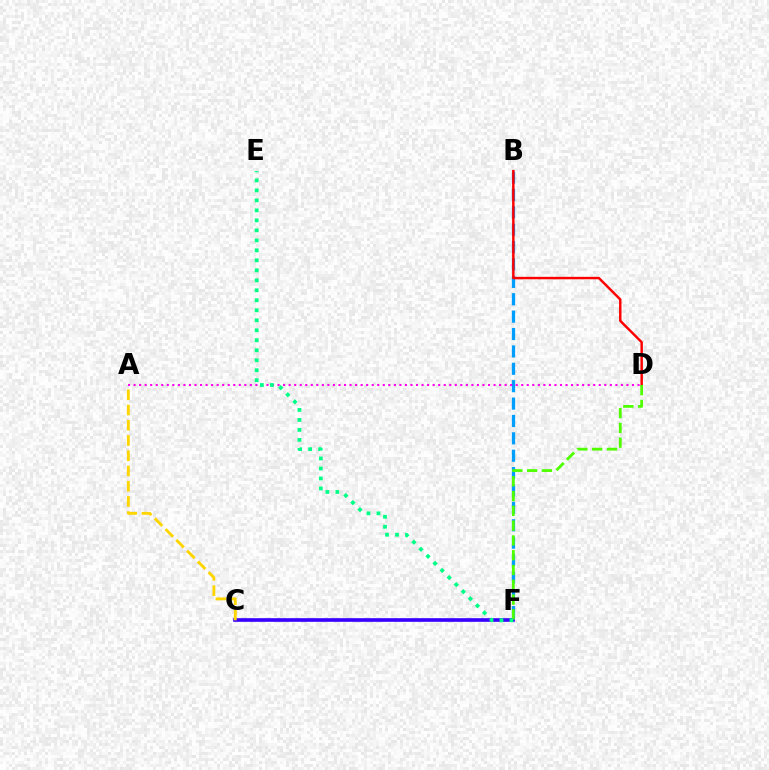{('B', 'F'): [{'color': '#009eff', 'line_style': 'dashed', 'thickness': 2.36}], ('A', 'D'): [{'color': '#ff00ed', 'line_style': 'dotted', 'thickness': 1.5}], ('C', 'F'): [{'color': '#3700ff', 'line_style': 'solid', 'thickness': 2.62}], ('A', 'C'): [{'color': '#ffd500', 'line_style': 'dashed', 'thickness': 2.07}], ('B', 'D'): [{'color': '#ff0000', 'line_style': 'solid', 'thickness': 1.76}], ('D', 'F'): [{'color': '#4fff00', 'line_style': 'dashed', 'thickness': 2.01}], ('E', 'F'): [{'color': '#00ff86', 'line_style': 'dotted', 'thickness': 2.71}]}